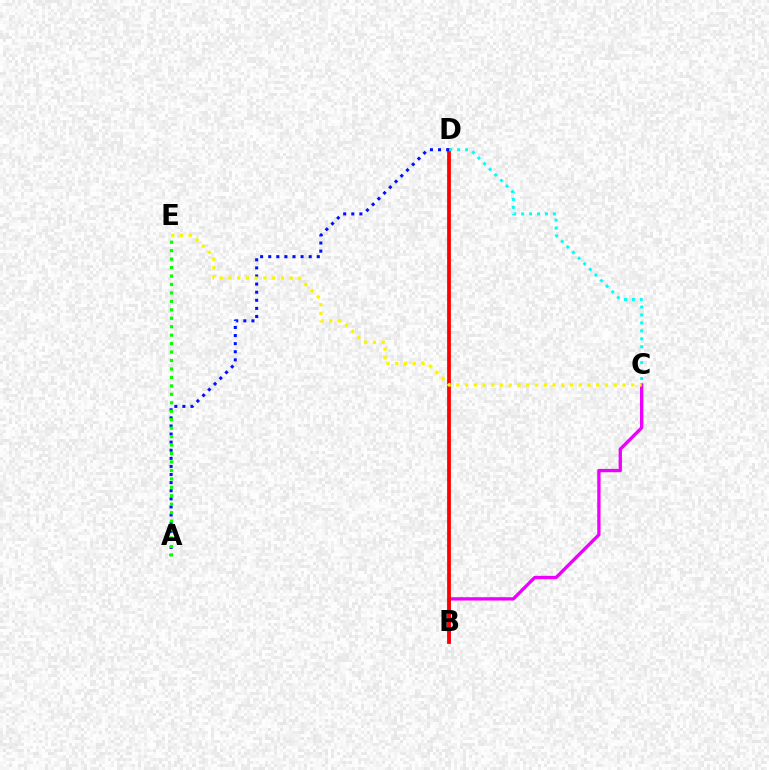{('B', 'C'): [{'color': '#ee00ff', 'line_style': 'solid', 'thickness': 2.39}], ('B', 'D'): [{'color': '#ff0000', 'line_style': 'solid', 'thickness': 2.72}], ('A', 'D'): [{'color': '#0010ff', 'line_style': 'dotted', 'thickness': 2.2}], ('A', 'E'): [{'color': '#08ff00', 'line_style': 'dotted', 'thickness': 2.3}], ('C', 'D'): [{'color': '#00fff6', 'line_style': 'dotted', 'thickness': 2.16}], ('C', 'E'): [{'color': '#fcf500', 'line_style': 'dotted', 'thickness': 2.38}]}